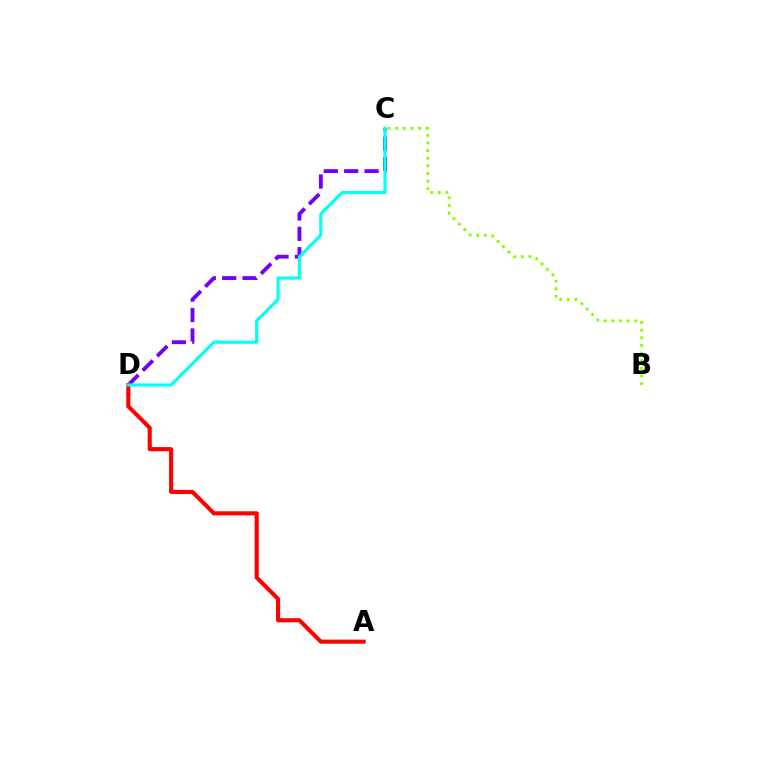{('C', 'D'): [{'color': '#7200ff', 'line_style': 'dashed', 'thickness': 2.77}, {'color': '#00fff6', 'line_style': 'solid', 'thickness': 2.25}], ('A', 'D'): [{'color': '#ff0000', 'line_style': 'solid', 'thickness': 2.95}], ('B', 'C'): [{'color': '#84ff00', 'line_style': 'dotted', 'thickness': 2.07}]}